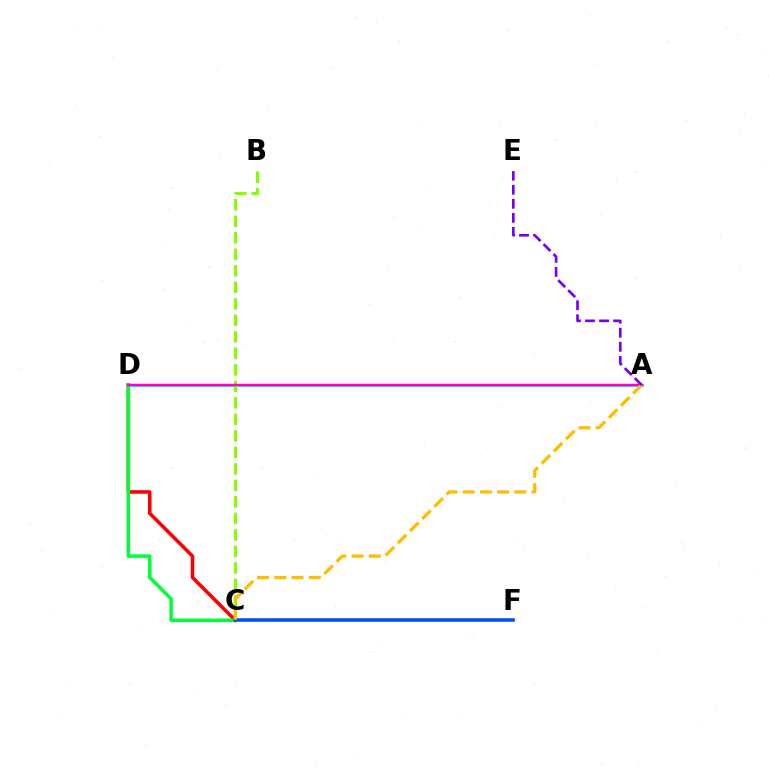{('C', 'D'): [{'color': '#ff0000', 'line_style': 'solid', 'thickness': 2.56}, {'color': '#00ff39', 'line_style': 'solid', 'thickness': 2.51}], ('A', 'D'): [{'color': '#00fff6', 'line_style': 'solid', 'thickness': 2.2}, {'color': '#ff00cf', 'line_style': 'solid', 'thickness': 1.79}], ('B', 'C'): [{'color': '#84ff00', 'line_style': 'dashed', 'thickness': 2.24}], ('C', 'F'): [{'color': '#004bff', 'line_style': 'solid', 'thickness': 2.53}], ('A', 'C'): [{'color': '#ffbd00', 'line_style': 'dashed', 'thickness': 2.34}], ('A', 'E'): [{'color': '#7200ff', 'line_style': 'dashed', 'thickness': 1.91}]}